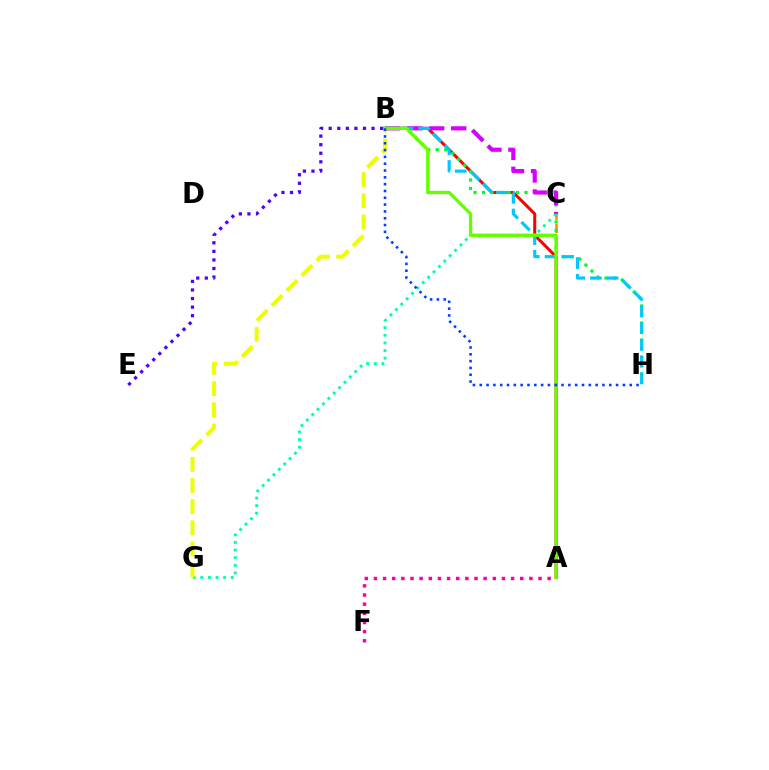{('A', 'C'): [{'color': '#ff8800', 'line_style': 'dashed', 'thickness': 1.8}], ('A', 'B'): [{'color': '#ff0000', 'line_style': 'solid', 'thickness': 2.18}, {'color': '#66ff00', 'line_style': 'solid', 'thickness': 2.38}], ('B', 'H'): [{'color': '#00ff27', 'line_style': 'dotted', 'thickness': 2.31}, {'color': '#00c7ff', 'line_style': 'dashed', 'thickness': 2.27}, {'color': '#003fff', 'line_style': 'dotted', 'thickness': 1.85}], ('B', 'E'): [{'color': '#4f00ff', 'line_style': 'dotted', 'thickness': 2.33}], ('C', 'G'): [{'color': '#00ffaf', 'line_style': 'dotted', 'thickness': 2.07}], ('B', 'G'): [{'color': '#eeff00', 'line_style': 'dashed', 'thickness': 2.87}], ('B', 'C'): [{'color': '#d600ff', 'line_style': 'dashed', 'thickness': 2.99}], ('A', 'F'): [{'color': '#ff00a0', 'line_style': 'dotted', 'thickness': 2.49}]}